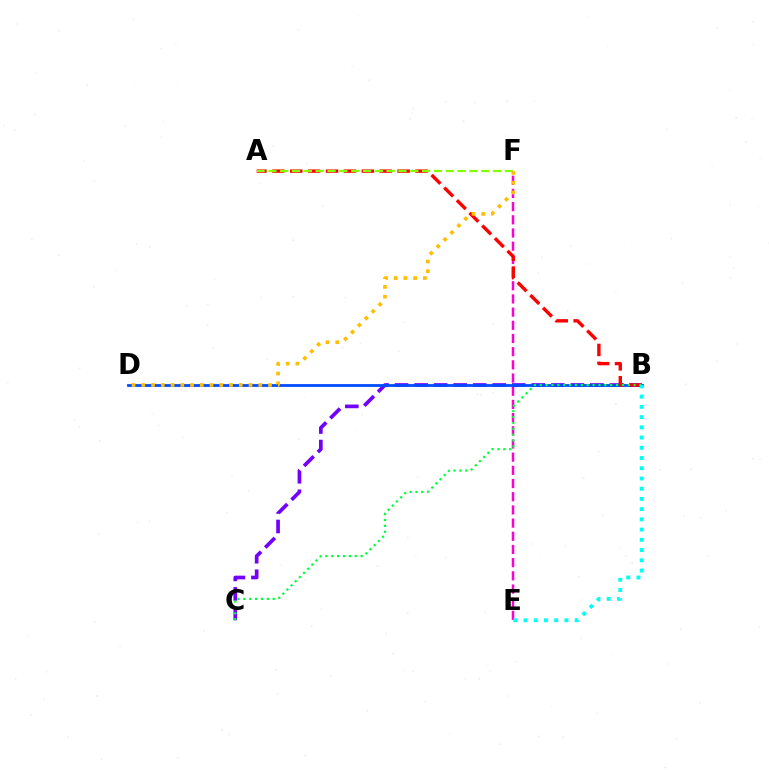{('B', 'C'): [{'color': '#7200ff', 'line_style': 'dashed', 'thickness': 2.65}, {'color': '#00ff39', 'line_style': 'dotted', 'thickness': 1.59}], ('E', 'F'): [{'color': '#ff00cf', 'line_style': 'dashed', 'thickness': 1.79}], ('B', 'D'): [{'color': '#004bff', 'line_style': 'solid', 'thickness': 2.0}], ('A', 'B'): [{'color': '#ff0000', 'line_style': 'dashed', 'thickness': 2.43}], ('A', 'F'): [{'color': '#84ff00', 'line_style': 'dashed', 'thickness': 1.61}], ('B', 'E'): [{'color': '#00fff6', 'line_style': 'dotted', 'thickness': 2.78}], ('D', 'F'): [{'color': '#ffbd00', 'line_style': 'dotted', 'thickness': 2.65}]}